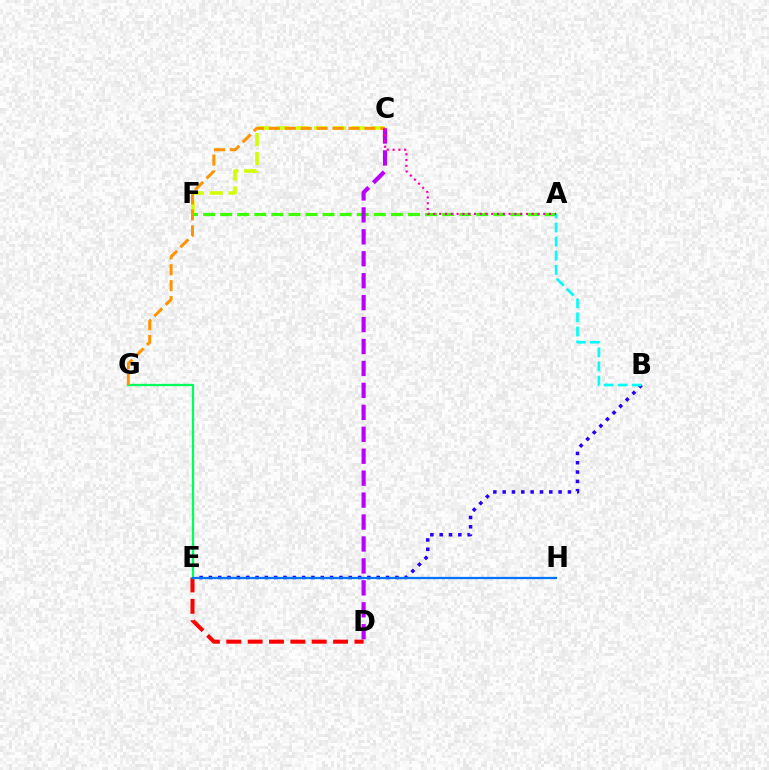{('D', 'E'): [{'color': '#ff0000', 'line_style': 'dashed', 'thickness': 2.9}], ('C', 'F'): [{'color': '#d1ff00', 'line_style': 'dashed', 'thickness': 2.56}], ('B', 'E'): [{'color': '#2500ff', 'line_style': 'dotted', 'thickness': 2.53}], ('E', 'G'): [{'color': '#00ff5c', 'line_style': 'solid', 'thickness': 1.65}], ('C', 'G'): [{'color': '#ff9400', 'line_style': 'dashed', 'thickness': 2.16}], ('A', 'F'): [{'color': '#3dff00', 'line_style': 'dashed', 'thickness': 2.32}], ('C', 'D'): [{'color': '#b900ff', 'line_style': 'dashed', 'thickness': 2.98}], ('E', 'H'): [{'color': '#0074ff', 'line_style': 'solid', 'thickness': 1.62}], ('A', 'B'): [{'color': '#00fff6', 'line_style': 'dashed', 'thickness': 1.92}], ('A', 'C'): [{'color': '#ff00ac', 'line_style': 'dotted', 'thickness': 1.57}]}